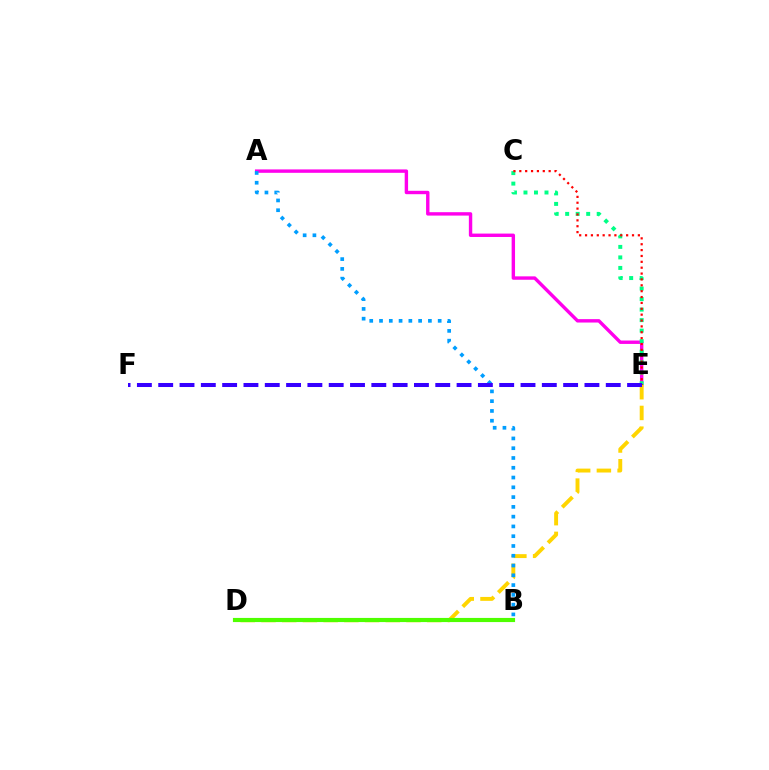{('A', 'E'): [{'color': '#ff00ed', 'line_style': 'solid', 'thickness': 2.45}], ('D', 'E'): [{'color': '#ffd500', 'line_style': 'dashed', 'thickness': 2.81}], ('A', 'B'): [{'color': '#009eff', 'line_style': 'dotted', 'thickness': 2.66}], ('C', 'E'): [{'color': '#00ff86', 'line_style': 'dotted', 'thickness': 2.86}, {'color': '#ff0000', 'line_style': 'dotted', 'thickness': 1.59}], ('E', 'F'): [{'color': '#3700ff', 'line_style': 'dashed', 'thickness': 2.9}], ('B', 'D'): [{'color': '#4fff00', 'line_style': 'solid', 'thickness': 2.98}]}